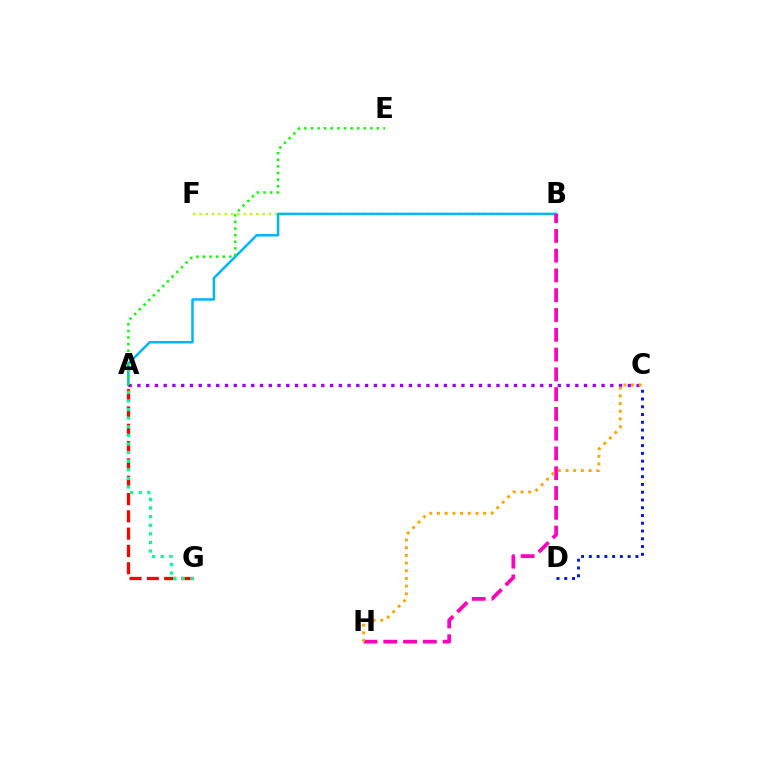{('B', 'F'): [{'color': '#b3ff00', 'line_style': 'dotted', 'thickness': 1.72}], ('A', 'G'): [{'color': '#ff0000', 'line_style': 'dashed', 'thickness': 2.35}, {'color': '#00ff9d', 'line_style': 'dotted', 'thickness': 2.34}], ('A', 'B'): [{'color': '#00b5ff', 'line_style': 'solid', 'thickness': 1.8}], ('C', 'D'): [{'color': '#0010ff', 'line_style': 'dotted', 'thickness': 2.11}], ('A', 'C'): [{'color': '#9b00ff', 'line_style': 'dotted', 'thickness': 2.38}], ('B', 'H'): [{'color': '#ff00bd', 'line_style': 'dashed', 'thickness': 2.69}], ('C', 'H'): [{'color': '#ffa500', 'line_style': 'dotted', 'thickness': 2.09}], ('A', 'E'): [{'color': '#08ff00', 'line_style': 'dotted', 'thickness': 1.79}]}